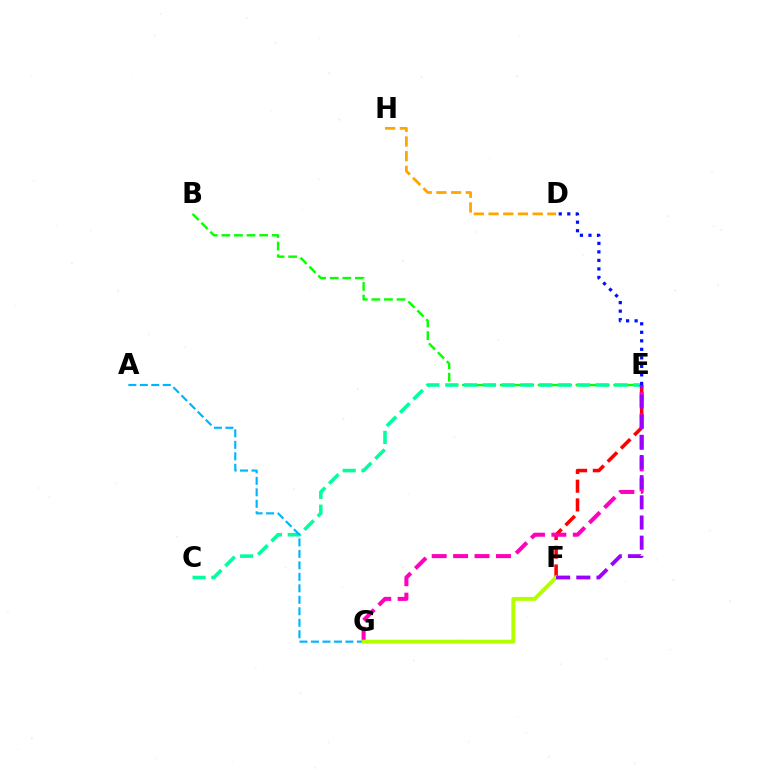{('B', 'E'): [{'color': '#08ff00', 'line_style': 'dashed', 'thickness': 1.71}], ('E', 'F'): [{'color': '#ff0000', 'line_style': 'dashed', 'thickness': 2.54}, {'color': '#9b00ff', 'line_style': 'dashed', 'thickness': 2.74}], ('C', 'E'): [{'color': '#00ff9d', 'line_style': 'dashed', 'thickness': 2.56}], ('A', 'G'): [{'color': '#00b5ff', 'line_style': 'dashed', 'thickness': 1.56}], ('D', 'E'): [{'color': '#0010ff', 'line_style': 'dotted', 'thickness': 2.31}], ('E', 'G'): [{'color': '#ff00bd', 'line_style': 'dashed', 'thickness': 2.91}], ('F', 'G'): [{'color': '#b3ff00', 'line_style': 'solid', 'thickness': 2.83}], ('D', 'H'): [{'color': '#ffa500', 'line_style': 'dashed', 'thickness': 2.0}]}